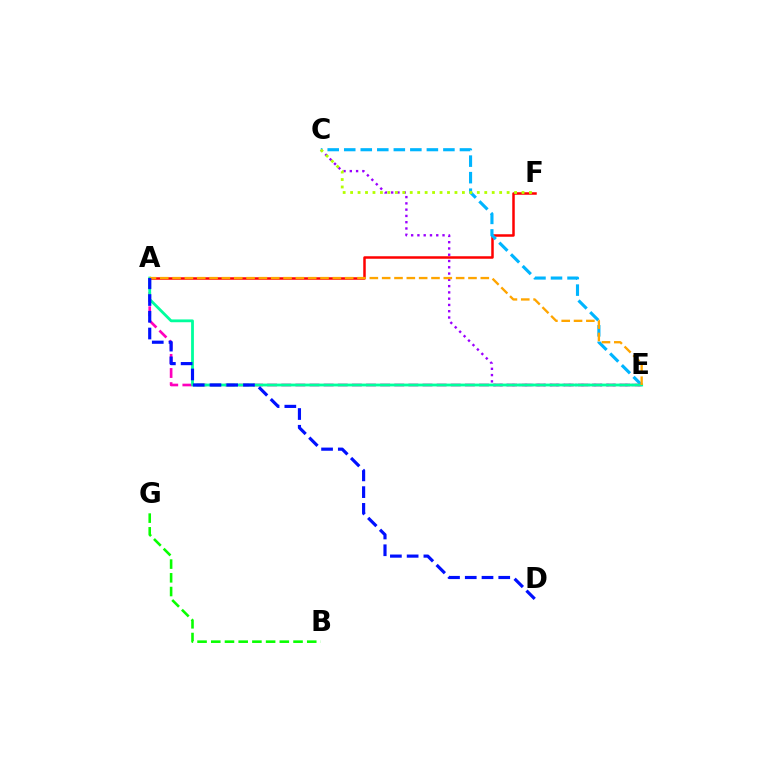{('C', 'E'): [{'color': '#9b00ff', 'line_style': 'dotted', 'thickness': 1.71}, {'color': '#00b5ff', 'line_style': 'dashed', 'thickness': 2.25}], ('A', 'F'): [{'color': '#ff0000', 'line_style': 'solid', 'thickness': 1.8}], ('A', 'E'): [{'color': '#ff00bd', 'line_style': 'dashed', 'thickness': 1.92}, {'color': '#00ff9d', 'line_style': 'solid', 'thickness': 2.02}, {'color': '#ffa500', 'line_style': 'dashed', 'thickness': 1.67}], ('A', 'D'): [{'color': '#0010ff', 'line_style': 'dashed', 'thickness': 2.27}], ('B', 'G'): [{'color': '#08ff00', 'line_style': 'dashed', 'thickness': 1.86}], ('C', 'F'): [{'color': '#b3ff00', 'line_style': 'dotted', 'thickness': 2.02}]}